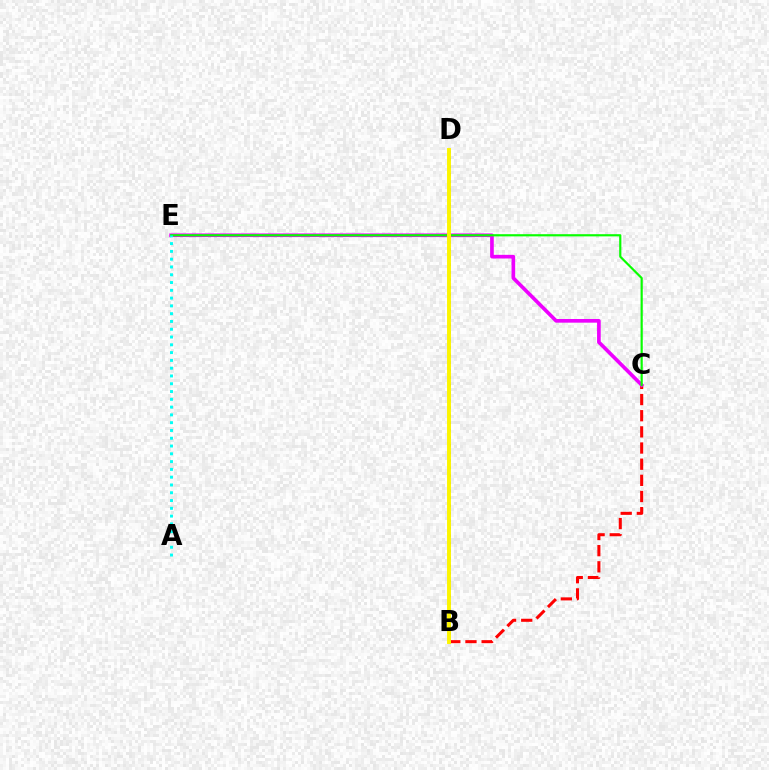{('B', 'C'): [{'color': '#ff0000', 'line_style': 'dashed', 'thickness': 2.19}], ('C', 'E'): [{'color': '#ee00ff', 'line_style': 'solid', 'thickness': 2.64}, {'color': '#08ff00', 'line_style': 'solid', 'thickness': 1.57}], ('B', 'D'): [{'color': '#0010ff', 'line_style': 'dotted', 'thickness': 2.05}, {'color': '#fcf500', 'line_style': 'solid', 'thickness': 2.82}], ('A', 'E'): [{'color': '#00fff6', 'line_style': 'dotted', 'thickness': 2.12}]}